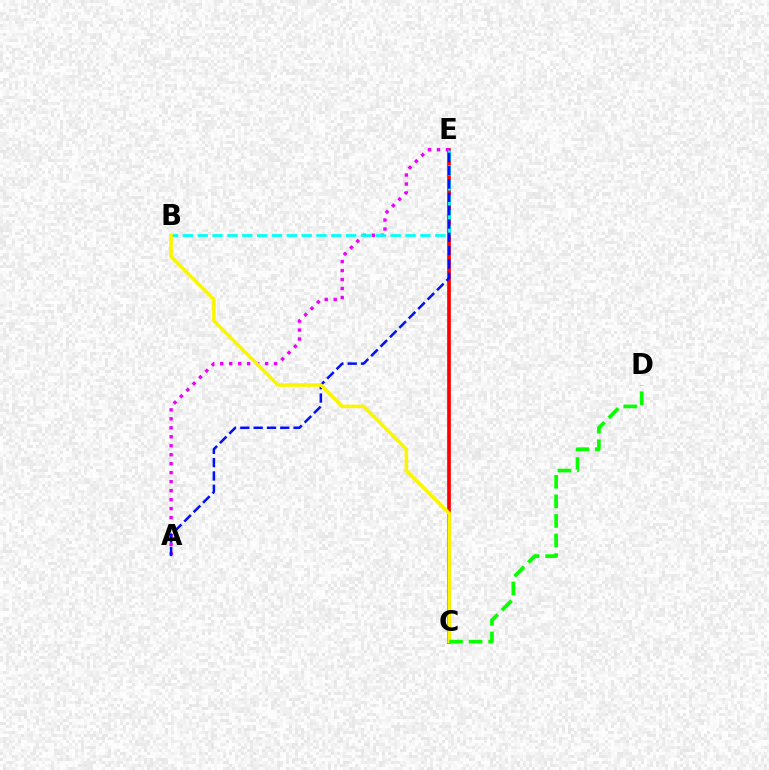{('C', 'E'): [{'color': '#ff0000', 'line_style': 'solid', 'thickness': 2.65}], ('A', 'E'): [{'color': '#ee00ff', 'line_style': 'dotted', 'thickness': 2.44}, {'color': '#0010ff', 'line_style': 'dashed', 'thickness': 1.81}], ('B', 'E'): [{'color': '#00fff6', 'line_style': 'dashed', 'thickness': 2.02}], ('B', 'C'): [{'color': '#fcf500', 'line_style': 'solid', 'thickness': 2.56}], ('C', 'D'): [{'color': '#08ff00', 'line_style': 'dashed', 'thickness': 2.66}]}